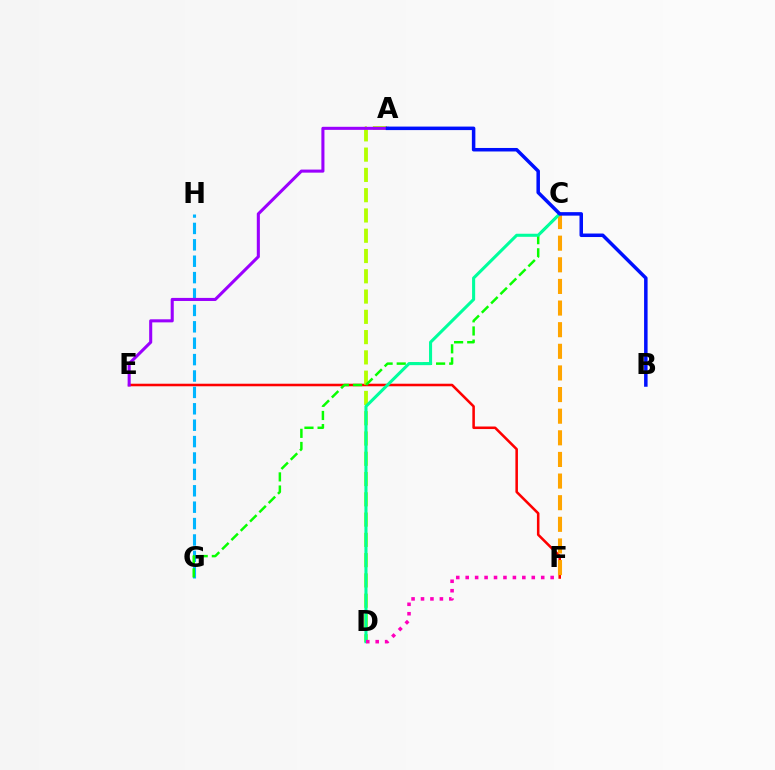{('E', 'F'): [{'color': '#ff0000', 'line_style': 'solid', 'thickness': 1.84}], ('C', 'F'): [{'color': '#ffa500', 'line_style': 'dashed', 'thickness': 2.94}], ('G', 'H'): [{'color': '#00b5ff', 'line_style': 'dashed', 'thickness': 2.23}], ('A', 'D'): [{'color': '#b3ff00', 'line_style': 'dashed', 'thickness': 2.75}], ('A', 'E'): [{'color': '#9b00ff', 'line_style': 'solid', 'thickness': 2.21}], ('C', 'G'): [{'color': '#08ff00', 'line_style': 'dashed', 'thickness': 1.78}], ('C', 'D'): [{'color': '#00ff9d', 'line_style': 'solid', 'thickness': 2.21}], ('A', 'B'): [{'color': '#0010ff', 'line_style': 'solid', 'thickness': 2.52}], ('D', 'F'): [{'color': '#ff00bd', 'line_style': 'dotted', 'thickness': 2.56}]}